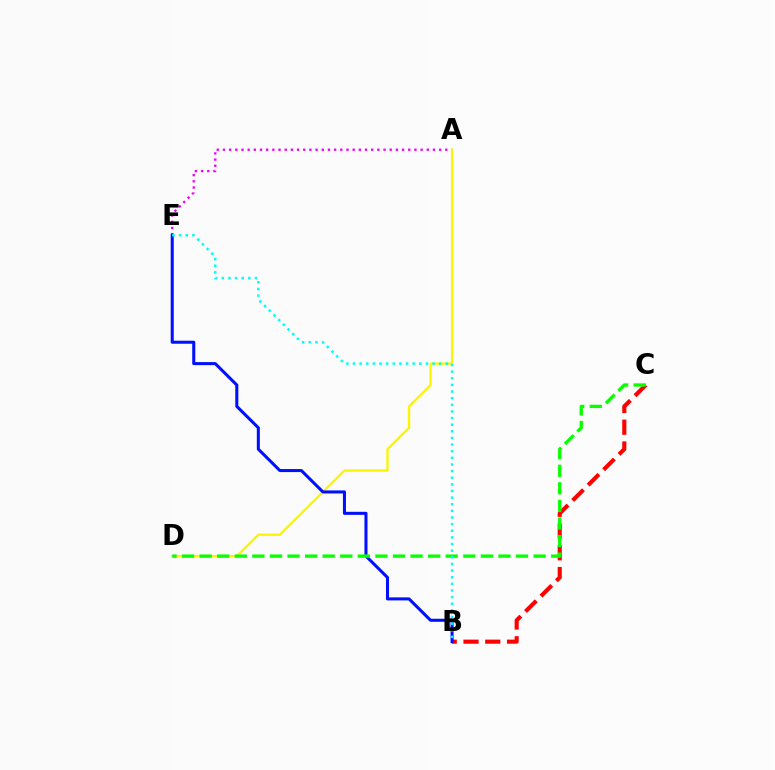{('B', 'C'): [{'color': '#ff0000', 'line_style': 'dashed', 'thickness': 2.96}], ('A', 'E'): [{'color': '#ee00ff', 'line_style': 'dotted', 'thickness': 1.68}], ('A', 'D'): [{'color': '#fcf500', 'line_style': 'solid', 'thickness': 1.68}], ('B', 'E'): [{'color': '#0010ff', 'line_style': 'solid', 'thickness': 2.19}, {'color': '#00fff6', 'line_style': 'dotted', 'thickness': 1.8}], ('C', 'D'): [{'color': '#08ff00', 'line_style': 'dashed', 'thickness': 2.39}]}